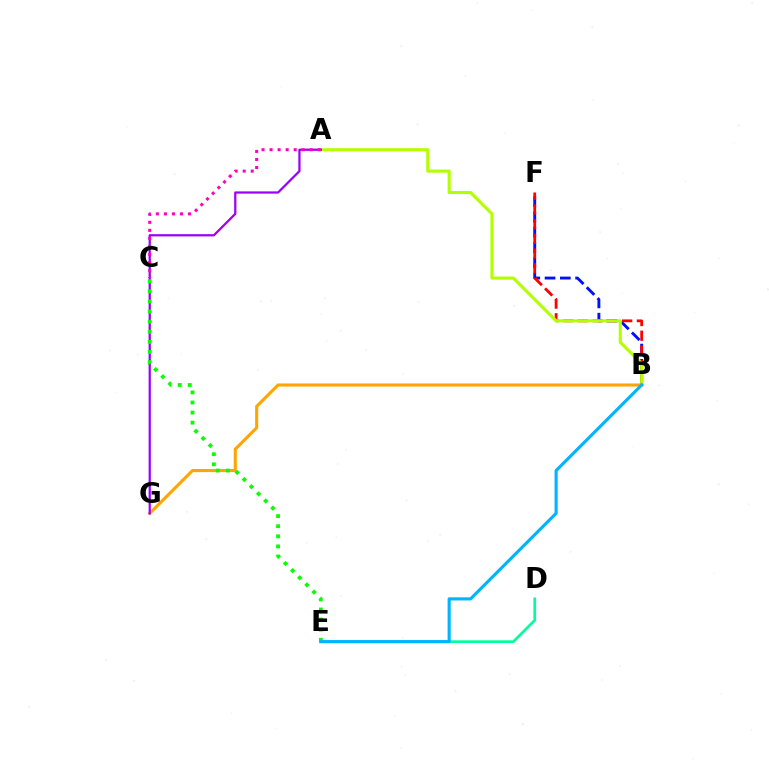{('B', 'F'): [{'color': '#0010ff', 'line_style': 'dashed', 'thickness': 2.08}, {'color': '#ff0000', 'line_style': 'dashed', 'thickness': 2.0}], ('D', 'E'): [{'color': '#00ff9d', 'line_style': 'solid', 'thickness': 1.95}], ('A', 'B'): [{'color': '#b3ff00', 'line_style': 'solid', 'thickness': 2.22}], ('B', 'G'): [{'color': '#ffa500', 'line_style': 'solid', 'thickness': 2.21}], ('A', 'G'): [{'color': '#9b00ff', 'line_style': 'solid', 'thickness': 1.61}], ('A', 'C'): [{'color': '#ff00bd', 'line_style': 'dotted', 'thickness': 2.19}], ('C', 'E'): [{'color': '#08ff00', 'line_style': 'dotted', 'thickness': 2.74}], ('B', 'E'): [{'color': '#00b5ff', 'line_style': 'solid', 'thickness': 2.25}]}